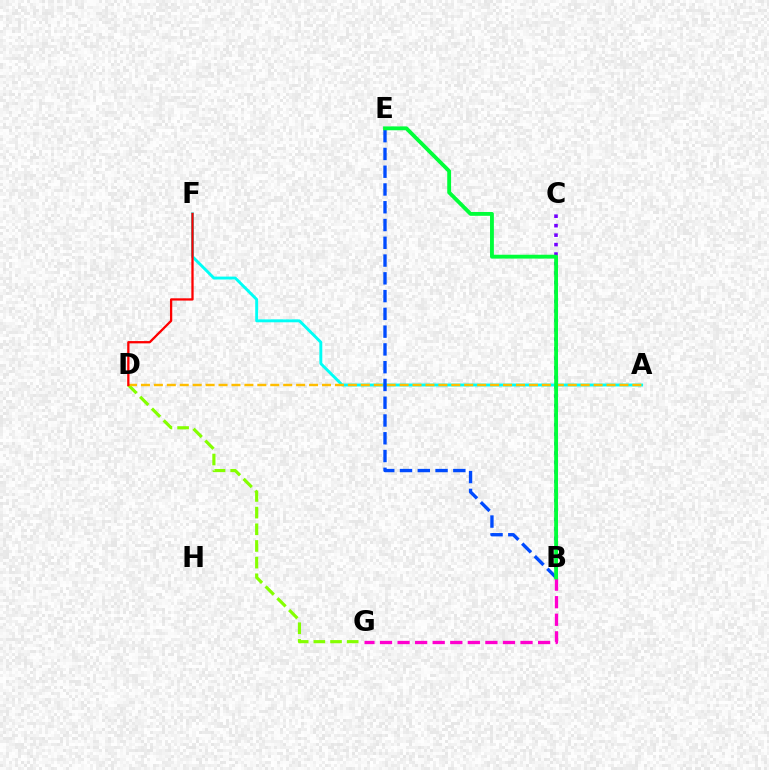{('B', 'G'): [{'color': '#ff00cf', 'line_style': 'dashed', 'thickness': 2.39}], ('B', 'C'): [{'color': '#7200ff', 'line_style': 'dotted', 'thickness': 2.57}], ('A', 'F'): [{'color': '#00fff6', 'line_style': 'solid', 'thickness': 2.09}], ('D', 'G'): [{'color': '#84ff00', 'line_style': 'dashed', 'thickness': 2.26}], ('A', 'D'): [{'color': '#ffbd00', 'line_style': 'dashed', 'thickness': 1.76}], ('B', 'E'): [{'color': '#004bff', 'line_style': 'dashed', 'thickness': 2.41}, {'color': '#00ff39', 'line_style': 'solid', 'thickness': 2.77}], ('D', 'F'): [{'color': '#ff0000', 'line_style': 'solid', 'thickness': 1.65}]}